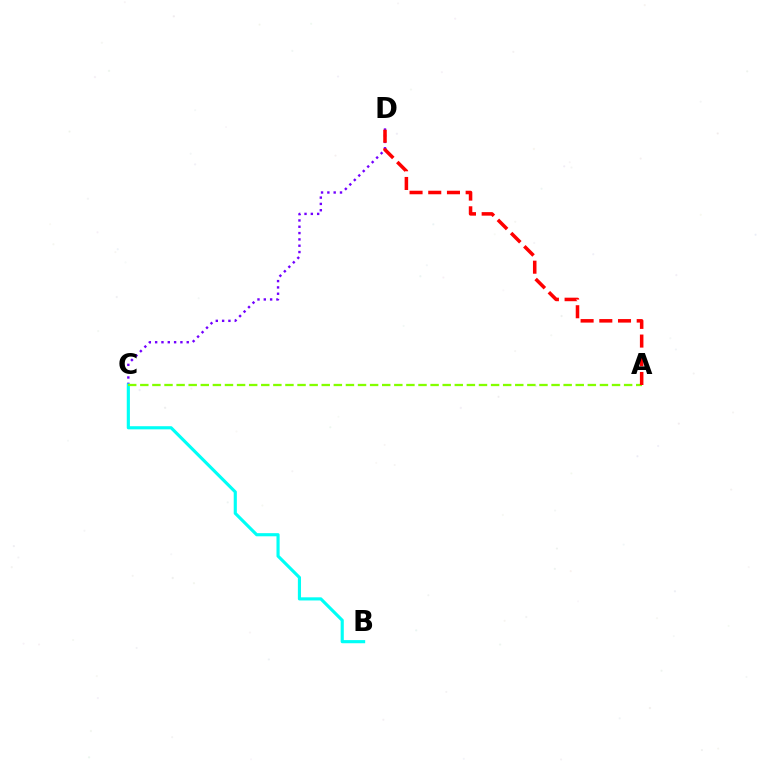{('C', 'D'): [{'color': '#7200ff', 'line_style': 'dotted', 'thickness': 1.72}], ('B', 'C'): [{'color': '#00fff6', 'line_style': 'solid', 'thickness': 2.26}], ('A', 'C'): [{'color': '#84ff00', 'line_style': 'dashed', 'thickness': 1.64}], ('A', 'D'): [{'color': '#ff0000', 'line_style': 'dashed', 'thickness': 2.54}]}